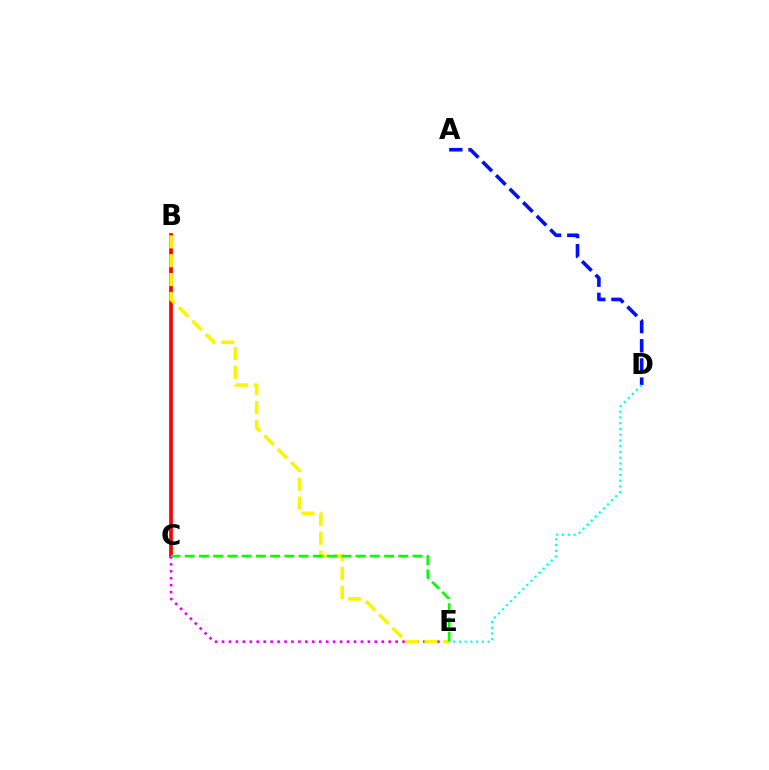{('B', 'C'): [{'color': '#ff0000', 'line_style': 'solid', 'thickness': 2.66}], ('C', 'E'): [{'color': '#ee00ff', 'line_style': 'dotted', 'thickness': 1.89}, {'color': '#08ff00', 'line_style': 'dashed', 'thickness': 1.93}], ('A', 'D'): [{'color': '#0010ff', 'line_style': 'dashed', 'thickness': 2.6}], ('D', 'E'): [{'color': '#00fff6', 'line_style': 'dotted', 'thickness': 1.56}], ('B', 'E'): [{'color': '#fcf500', 'line_style': 'dashed', 'thickness': 2.56}]}